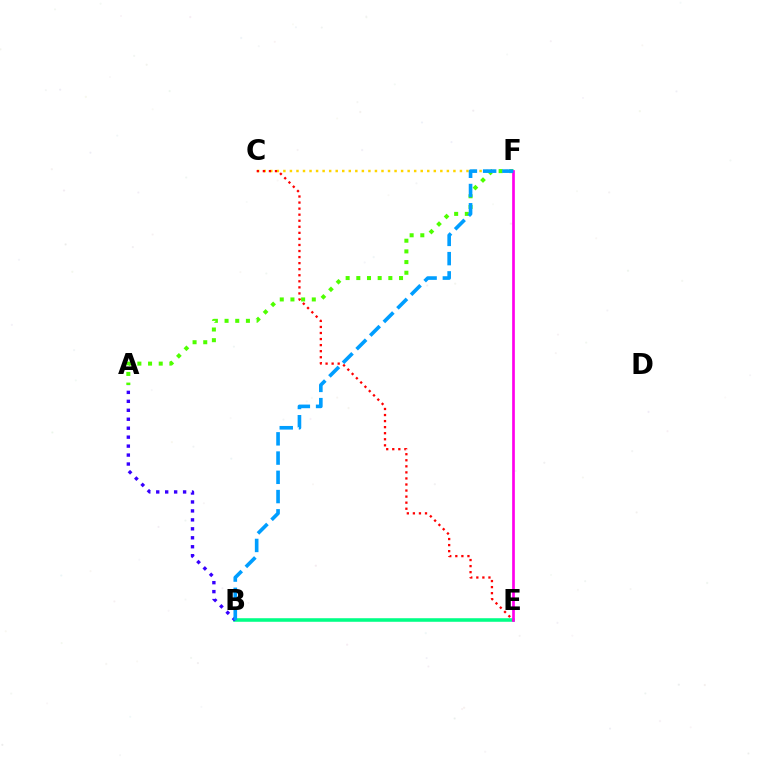{('C', 'F'): [{'color': '#ffd500', 'line_style': 'dotted', 'thickness': 1.78}], ('B', 'E'): [{'color': '#00ff86', 'line_style': 'solid', 'thickness': 2.57}], ('A', 'F'): [{'color': '#4fff00', 'line_style': 'dotted', 'thickness': 2.9}], ('C', 'E'): [{'color': '#ff0000', 'line_style': 'dotted', 'thickness': 1.65}], ('A', 'B'): [{'color': '#3700ff', 'line_style': 'dotted', 'thickness': 2.43}], ('E', 'F'): [{'color': '#ff00ed', 'line_style': 'solid', 'thickness': 1.94}], ('B', 'F'): [{'color': '#009eff', 'line_style': 'dashed', 'thickness': 2.61}]}